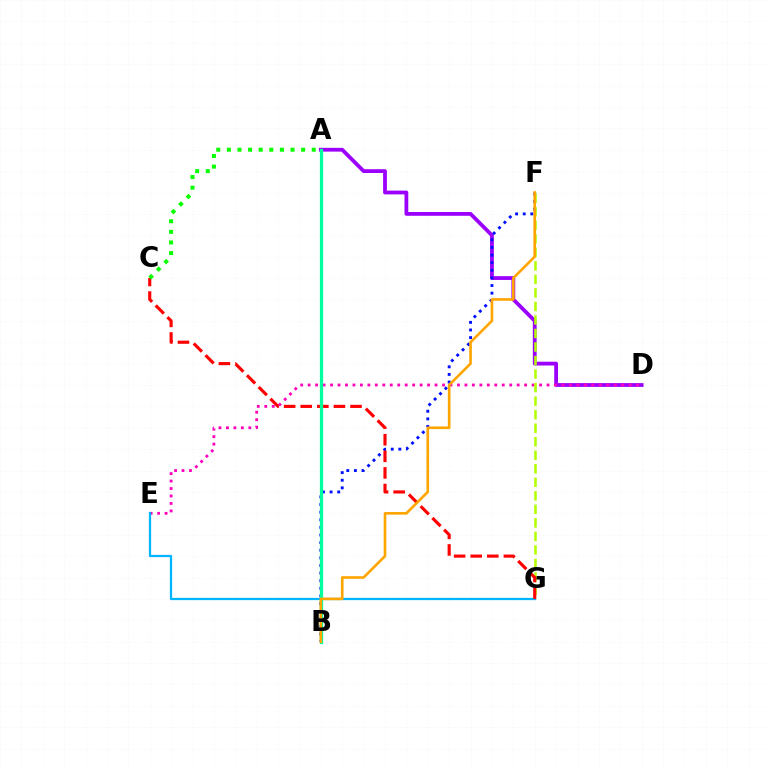{('A', 'D'): [{'color': '#9b00ff', 'line_style': 'solid', 'thickness': 2.73}], ('B', 'F'): [{'color': '#0010ff', 'line_style': 'dotted', 'thickness': 2.07}, {'color': '#ffa500', 'line_style': 'solid', 'thickness': 1.9}], ('D', 'E'): [{'color': '#ff00bd', 'line_style': 'dotted', 'thickness': 2.03}], ('F', 'G'): [{'color': '#b3ff00', 'line_style': 'dashed', 'thickness': 1.84}], ('E', 'G'): [{'color': '#00b5ff', 'line_style': 'solid', 'thickness': 1.62}], ('C', 'G'): [{'color': '#ff0000', 'line_style': 'dashed', 'thickness': 2.25}], ('A', 'B'): [{'color': '#00ff9d', 'line_style': 'solid', 'thickness': 2.34}], ('A', 'C'): [{'color': '#08ff00', 'line_style': 'dotted', 'thickness': 2.88}]}